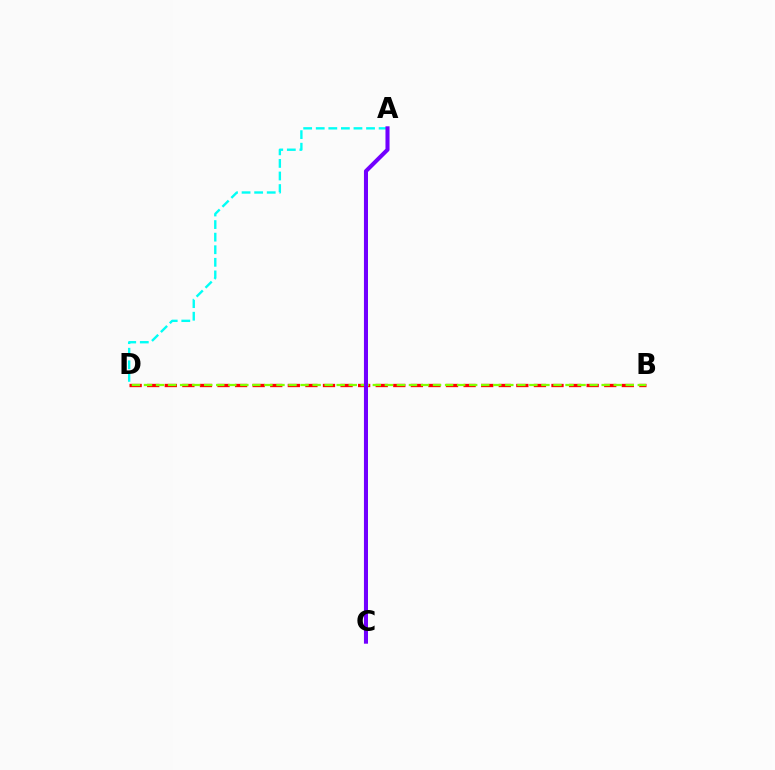{('B', 'D'): [{'color': '#ff0000', 'line_style': 'dashed', 'thickness': 2.39}, {'color': '#84ff00', 'line_style': 'dashed', 'thickness': 1.64}], ('A', 'D'): [{'color': '#00fff6', 'line_style': 'dashed', 'thickness': 1.71}], ('A', 'C'): [{'color': '#7200ff', 'line_style': 'solid', 'thickness': 2.92}]}